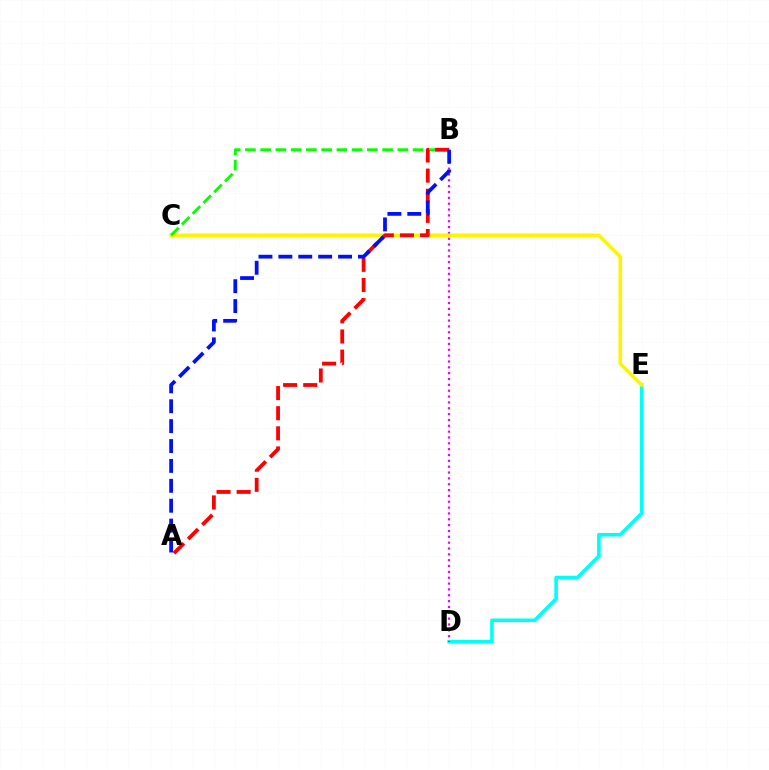{('D', 'E'): [{'color': '#00fff6', 'line_style': 'solid', 'thickness': 2.59}], ('B', 'D'): [{'color': '#ee00ff', 'line_style': 'dotted', 'thickness': 1.59}], ('C', 'E'): [{'color': '#fcf500', 'line_style': 'solid', 'thickness': 2.58}], ('B', 'C'): [{'color': '#08ff00', 'line_style': 'dashed', 'thickness': 2.07}], ('A', 'B'): [{'color': '#ff0000', 'line_style': 'dashed', 'thickness': 2.73}, {'color': '#0010ff', 'line_style': 'dashed', 'thickness': 2.7}]}